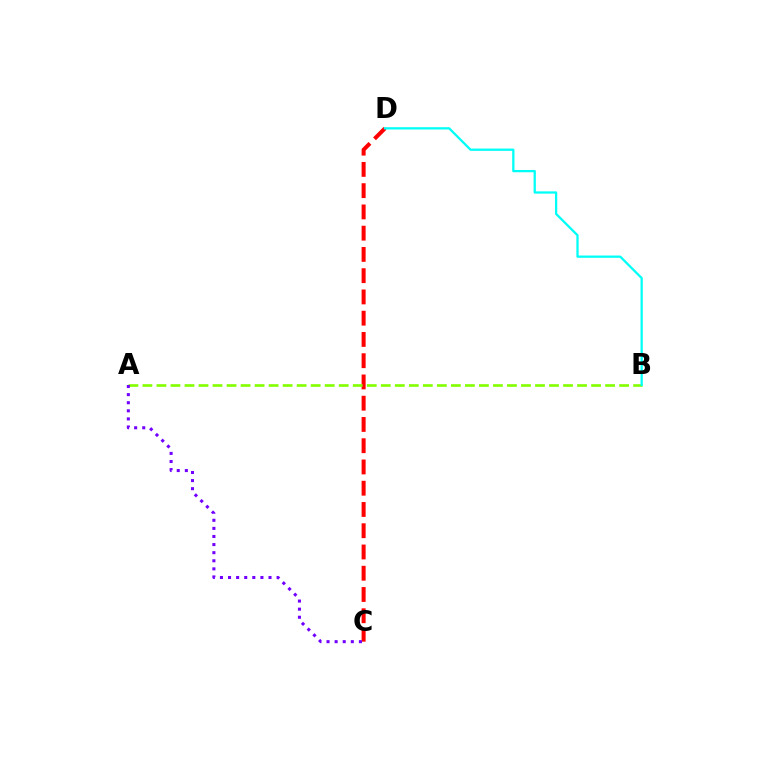{('C', 'D'): [{'color': '#ff0000', 'line_style': 'dashed', 'thickness': 2.89}], ('A', 'B'): [{'color': '#84ff00', 'line_style': 'dashed', 'thickness': 1.9}], ('B', 'D'): [{'color': '#00fff6', 'line_style': 'solid', 'thickness': 1.64}], ('A', 'C'): [{'color': '#7200ff', 'line_style': 'dotted', 'thickness': 2.2}]}